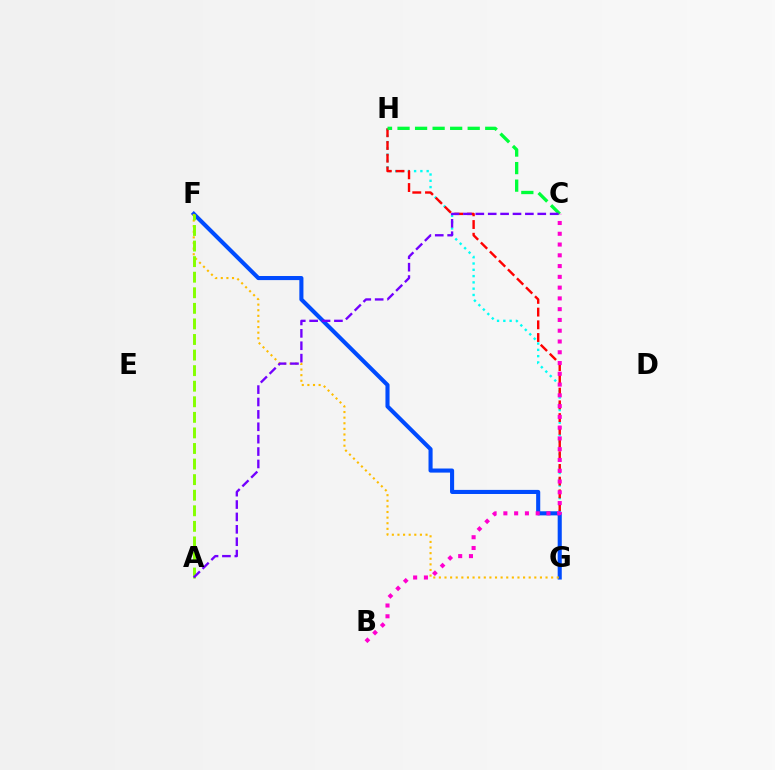{('G', 'H'): [{'color': '#00fff6', 'line_style': 'dotted', 'thickness': 1.71}, {'color': '#ff0000', 'line_style': 'dashed', 'thickness': 1.73}], ('F', 'G'): [{'color': '#004bff', 'line_style': 'solid', 'thickness': 2.94}, {'color': '#ffbd00', 'line_style': 'dotted', 'thickness': 1.53}], ('C', 'H'): [{'color': '#00ff39', 'line_style': 'dashed', 'thickness': 2.38}], ('B', 'C'): [{'color': '#ff00cf', 'line_style': 'dotted', 'thickness': 2.93}], ('A', 'F'): [{'color': '#84ff00', 'line_style': 'dashed', 'thickness': 2.12}], ('A', 'C'): [{'color': '#7200ff', 'line_style': 'dashed', 'thickness': 1.68}]}